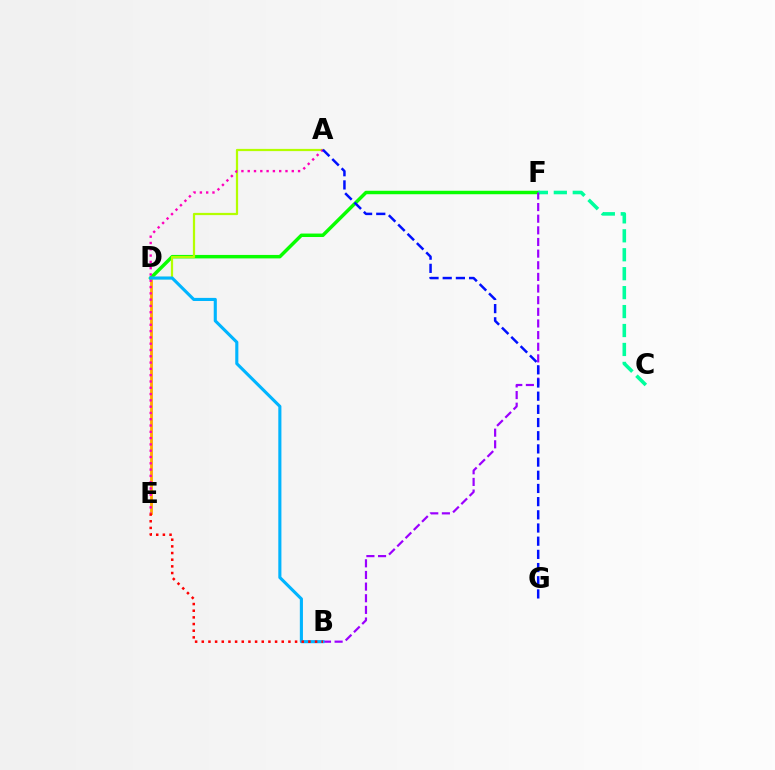{('D', 'F'): [{'color': '#08ff00', 'line_style': 'solid', 'thickness': 2.49}], ('A', 'D'): [{'color': '#b3ff00', 'line_style': 'solid', 'thickness': 1.61}], ('C', 'F'): [{'color': '#00ff9d', 'line_style': 'dashed', 'thickness': 2.57}], ('B', 'F'): [{'color': '#9b00ff', 'line_style': 'dashed', 'thickness': 1.58}], ('D', 'E'): [{'color': '#ffa500', 'line_style': 'solid', 'thickness': 2.02}], ('A', 'E'): [{'color': '#ff00bd', 'line_style': 'dotted', 'thickness': 1.71}], ('A', 'G'): [{'color': '#0010ff', 'line_style': 'dashed', 'thickness': 1.79}], ('B', 'D'): [{'color': '#00b5ff', 'line_style': 'solid', 'thickness': 2.24}], ('B', 'E'): [{'color': '#ff0000', 'line_style': 'dotted', 'thickness': 1.81}]}